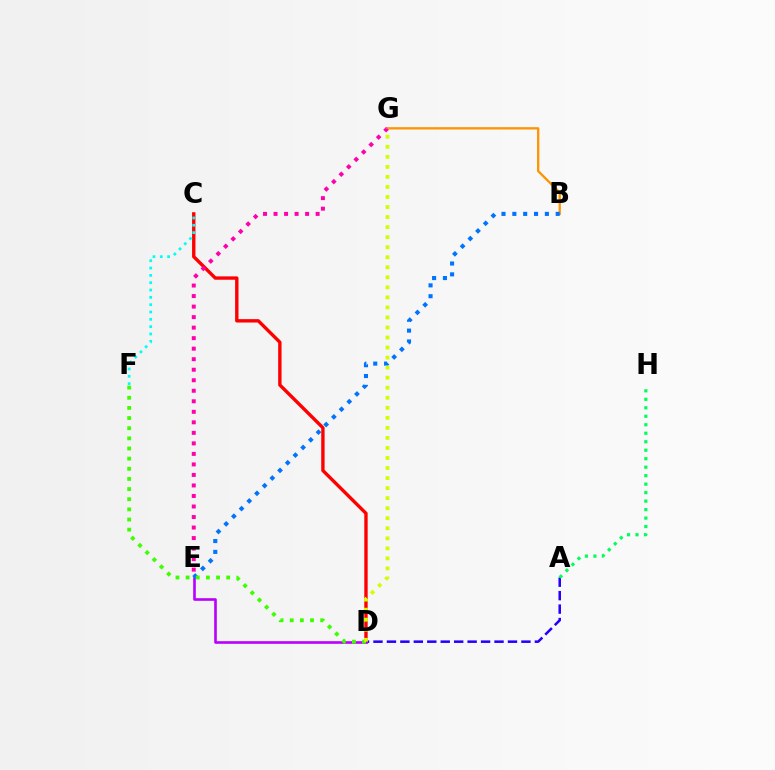{('B', 'G'): [{'color': '#ff9400', 'line_style': 'solid', 'thickness': 1.67}], ('C', 'D'): [{'color': '#ff0000', 'line_style': 'solid', 'thickness': 2.43}], ('A', 'D'): [{'color': '#2500ff', 'line_style': 'dashed', 'thickness': 1.83}], ('C', 'F'): [{'color': '#00fff6', 'line_style': 'dotted', 'thickness': 1.99}], ('D', 'E'): [{'color': '#b900ff', 'line_style': 'solid', 'thickness': 1.89}], ('B', 'E'): [{'color': '#0074ff', 'line_style': 'dotted', 'thickness': 2.95}], ('A', 'H'): [{'color': '#00ff5c', 'line_style': 'dotted', 'thickness': 2.31}], ('D', 'F'): [{'color': '#3dff00', 'line_style': 'dotted', 'thickness': 2.76}], ('E', 'G'): [{'color': '#ff00ac', 'line_style': 'dotted', 'thickness': 2.86}], ('D', 'G'): [{'color': '#d1ff00', 'line_style': 'dotted', 'thickness': 2.73}]}